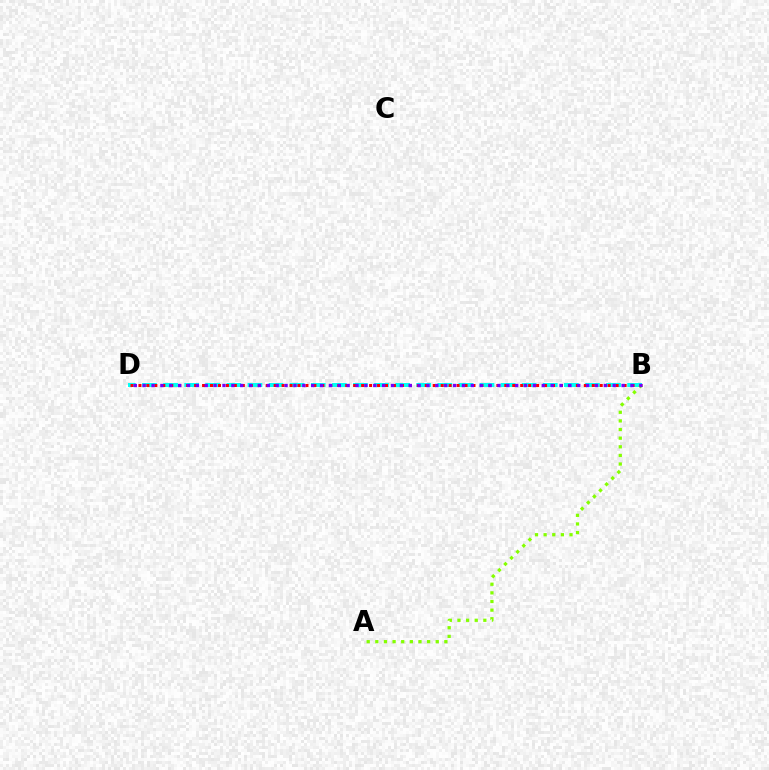{('B', 'D'): [{'color': '#00fff6', 'line_style': 'dashed', 'thickness': 2.87}, {'color': '#ff0000', 'line_style': 'dotted', 'thickness': 2.16}, {'color': '#7200ff', 'line_style': 'dotted', 'thickness': 2.41}], ('A', 'B'): [{'color': '#84ff00', 'line_style': 'dotted', 'thickness': 2.34}]}